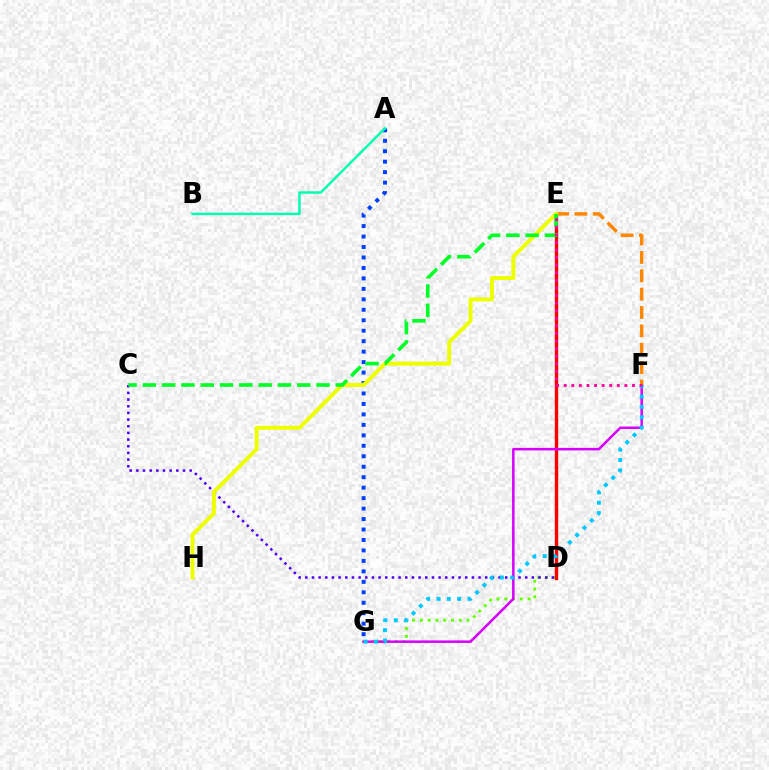{('D', 'G'): [{'color': '#66ff00', 'line_style': 'dotted', 'thickness': 2.11}], ('A', 'G'): [{'color': '#003fff', 'line_style': 'dotted', 'thickness': 2.84}], ('D', 'E'): [{'color': '#ff0000', 'line_style': 'solid', 'thickness': 2.44}], ('C', 'D'): [{'color': '#4f00ff', 'line_style': 'dotted', 'thickness': 1.81}], ('F', 'G'): [{'color': '#d600ff', 'line_style': 'solid', 'thickness': 1.81}, {'color': '#00c7ff', 'line_style': 'dotted', 'thickness': 2.8}], ('E', 'F'): [{'color': '#ff8800', 'line_style': 'dashed', 'thickness': 2.49}, {'color': '#ff00a0', 'line_style': 'dotted', 'thickness': 2.06}], ('E', 'H'): [{'color': '#eeff00', 'line_style': 'solid', 'thickness': 2.83}], ('A', 'B'): [{'color': '#00ffaf', 'line_style': 'solid', 'thickness': 1.76}], ('C', 'E'): [{'color': '#00ff27', 'line_style': 'dashed', 'thickness': 2.62}]}